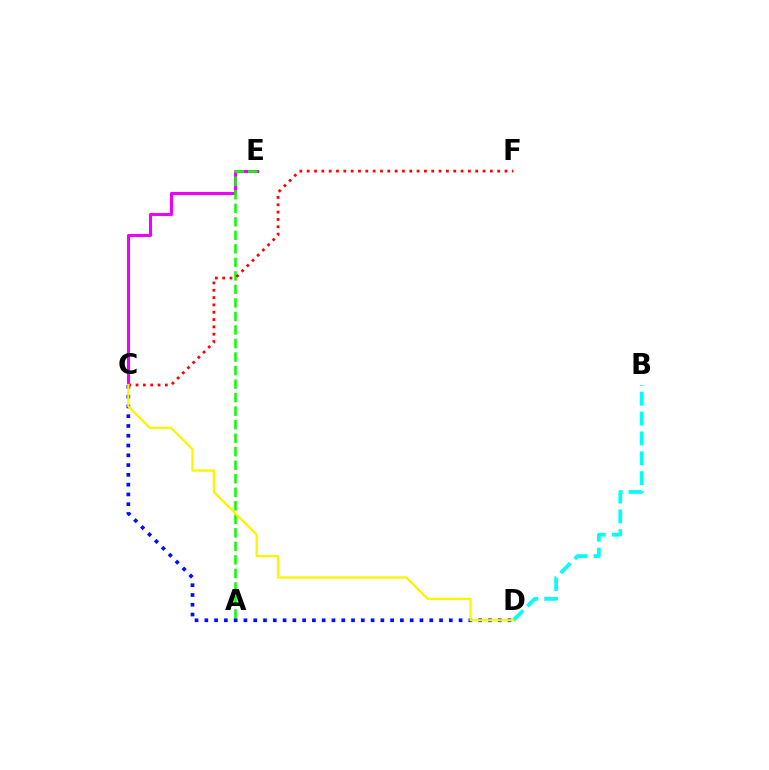{('C', 'E'): [{'color': '#ee00ff', 'line_style': 'solid', 'thickness': 2.22}], ('A', 'E'): [{'color': '#08ff00', 'line_style': 'dashed', 'thickness': 1.84}], ('B', 'D'): [{'color': '#00fff6', 'line_style': 'dashed', 'thickness': 2.7}], ('C', 'D'): [{'color': '#0010ff', 'line_style': 'dotted', 'thickness': 2.66}, {'color': '#fcf500', 'line_style': 'solid', 'thickness': 1.67}], ('C', 'F'): [{'color': '#ff0000', 'line_style': 'dotted', 'thickness': 1.99}]}